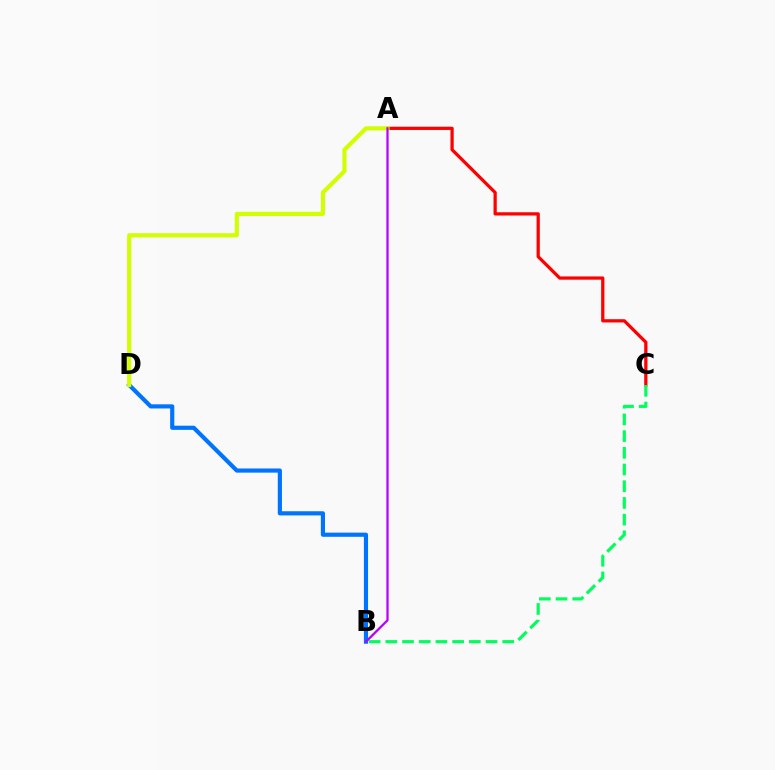{('A', 'C'): [{'color': '#ff0000', 'line_style': 'solid', 'thickness': 2.34}], ('B', 'C'): [{'color': '#00ff5c', 'line_style': 'dashed', 'thickness': 2.27}], ('B', 'D'): [{'color': '#0074ff', 'line_style': 'solid', 'thickness': 2.99}], ('A', 'D'): [{'color': '#d1ff00', 'line_style': 'solid', 'thickness': 2.98}], ('A', 'B'): [{'color': '#b900ff', 'line_style': 'solid', 'thickness': 1.63}]}